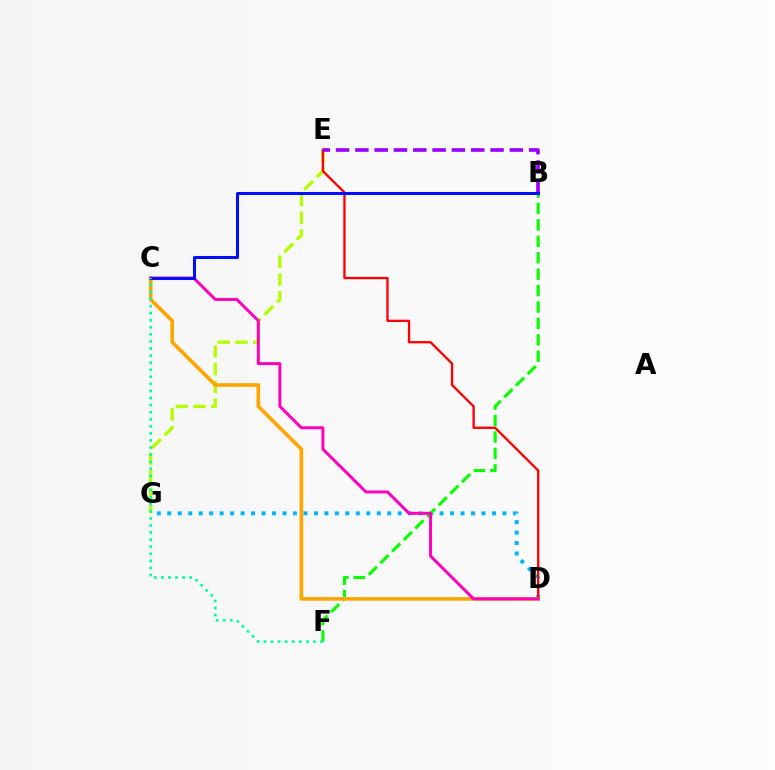{('D', 'G'): [{'color': '#00b5ff', 'line_style': 'dotted', 'thickness': 2.85}], ('E', 'G'): [{'color': '#b3ff00', 'line_style': 'dashed', 'thickness': 2.4}], ('B', 'F'): [{'color': '#08ff00', 'line_style': 'dashed', 'thickness': 2.23}], ('D', 'E'): [{'color': '#ff0000', 'line_style': 'solid', 'thickness': 1.67}], ('C', 'D'): [{'color': '#ffa500', 'line_style': 'solid', 'thickness': 2.62}, {'color': '#ff00bd', 'line_style': 'solid', 'thickness': 2.15}], ('B', 'E'): [{'color': '#9b00ff', 'line_style': 'dashed', 'thickness': 2.62}], ('B', 'C'): [{'color': '#0010ff', 'line_style': 'solid', 'thickness': 2.18}], ('C', 'F'): [{'color': '#00ff9d', 'line_style': 'dotted', 'thickness': 1.92}]}